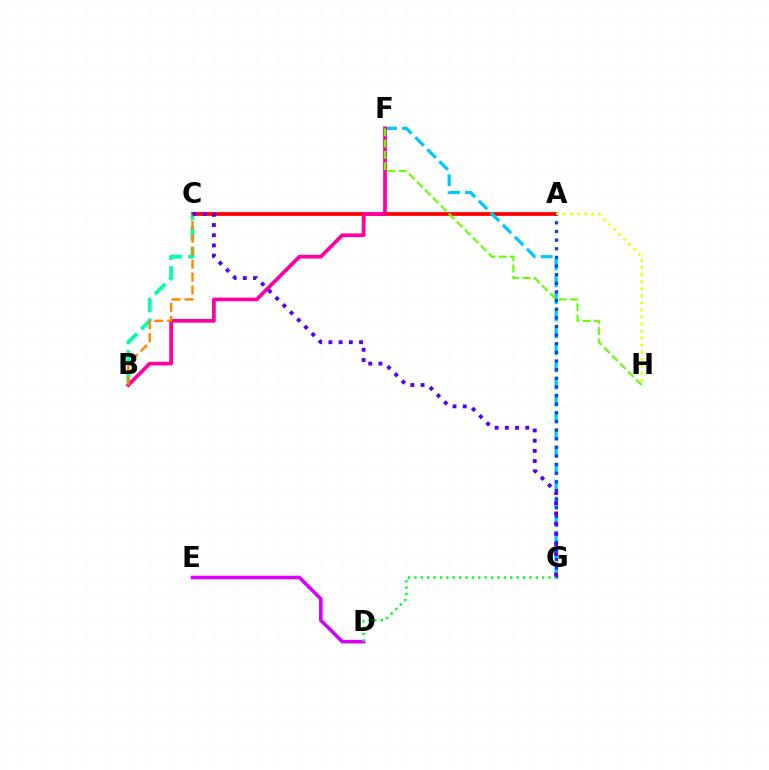{('D', 'E'): [{'color': '#d600ff', 'line_style': 'solid', 'thickness': 2.58}], ('A', 'C'): [{'color': '#ff0000', 'line_style': 'solid', 'thickness': 2.7}], ('B', 'C'): [{'color': '#00ffaf', 'line_style': 'dashed', 'thickness': 2.77}, {'color': '#ff8800', 'line_style': 'dashed', 'thickness': 1.76}], ('F', 'G'): [{'color': '#00c7ff', 'line_style': 'dashed', 'thickness': 2.31}], ('B', 'F'): [{'color': '#ff00a0', 'line_style': 'solid', 'thickness': 2.68}], ('F', 'H'): [{'color': '#66ff00', 'line_style': 'dashed', 'thickness': 1.53}], ('A', 'G'): [{'color': '#003fff', 'line_style': 'dotted', 'thickness': 2.35}], ('D', 'G'): [{'color': '#00ff27', 'line_style': 'dotted', 'thickness': 1.74}], ('C', 'G'): [{'color': '#4f00ff', 'line_style': 'dotted', 'thickness': 2.77}], ('A', 'H'): [{'color': '#eeff00', 'line_style': 'dotted', 'thickness': 1.92}]}